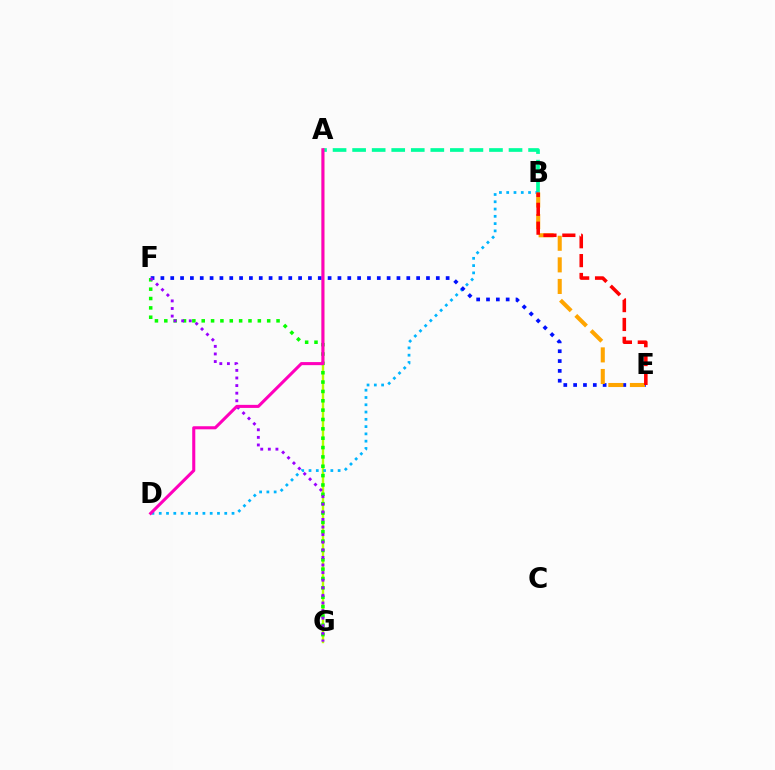{('A', 'B'): [{'color': '#00ff9d', 'line_style': 'dashed', 'thickness': 2.66}], ('A', 'G'): [{'color': '#b3ff00', 'line_style': 'solid', 'thickness': 1.73}], ('F', 'G'): [{'color': '#08ff00', 'line_style': 'dotted', 'thickness': 2.54}, {'color': '#9b00ff', 'line_style': 'dotted', 'thickness': 2.06}], ('B', 'D'): [{'color': '#00b5ff', 'line_style': 'dotted', 'thickness': 1.98}], ('E', 'F'): [{'color': '#0010ff', 'line_style': 'dotted', 'thickness': 2.67}], ('B', 'E'): [{'color': '#ffa500', 'line_style': 'dashed', 'thickness': 2.93}, {'color': '#ff0000', 'line_style': 'dashed', 'thickness': 2.56}], ('A', 'D'): [{'color': '#ff00bd', 'line_style': 'solid', 'thickness': 2.21}]}